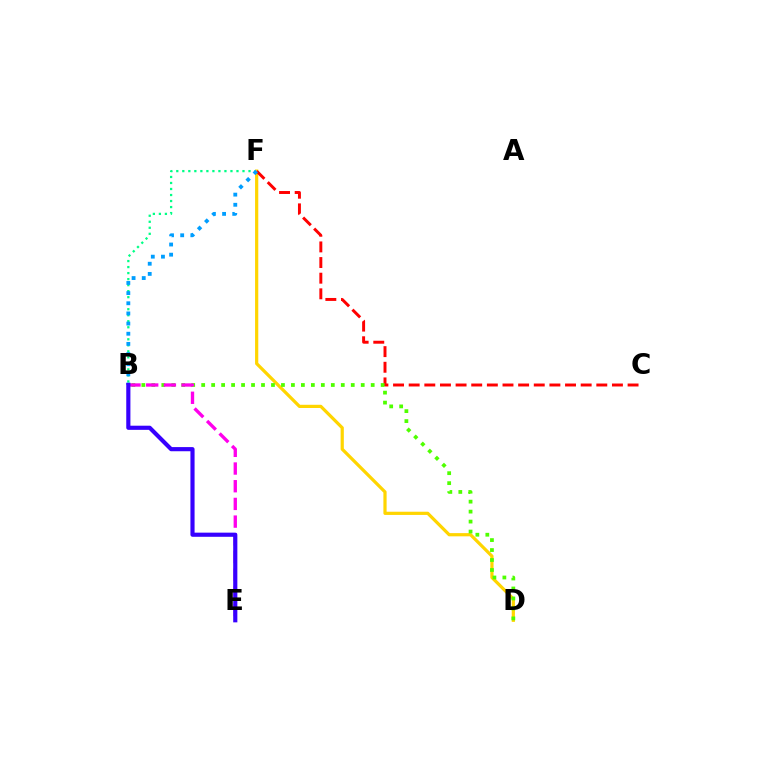{('B', 'F'): [{'color': '#00ff86', 'line_style': 'dotted', 'thickness': 1.64}, {'color': '#009eff', 'line_style': 'dotted', 'thickness': 2.76}], ('D', 'F'): [{'color': '#ffd500', 'line_style': 'solid', 'thickness': 2.31}], ('C', 'F'): [{'color': '#ff0000', 'line_style': 'dashed', 'thickness': 2.12}], ('B', 'D'): [{'color': '#4fff00', 'line_style': 'dotted', 'thickness': 2.71}], ('B', 'E'): [{'color': '#ff00ed', 'line_style': 'dashed', 'thickness': 2.4}, {'color': '#3700ff', 'line_style': 'solid', 'thickness': 2.99}]}